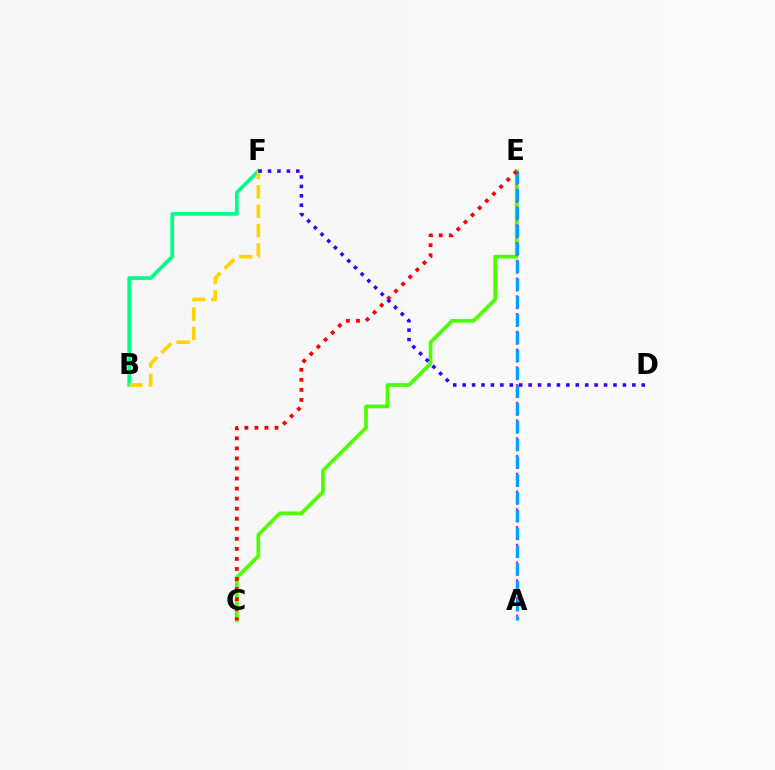{('C', 'E'): [{'color': '#4fff00', 'line_style': 'solid', 'thickness': 2.68}, {'color': '#ff0000', 'line_style': 'dotted', 'thickness': 2.73}], ('A', 'E'): [{'color': '#ff00ed', 'line_style': 'dotted', 'thickness': 1.61}, {'color': '#009eff', 'line_style': 'dashed', 'thickness': 2.42}], ('B', 'F'): [{'color': '#00ff86', 'line_style': 'solid', 'thickness': 2.67}, {'color': '#ffd500', 'line_style': 'dashed', 'thickness': 2.63}], ('D', 'F'): [{'color': '#3700ff', 'line_style': 'dotted', 'thickness': 2.56}]}